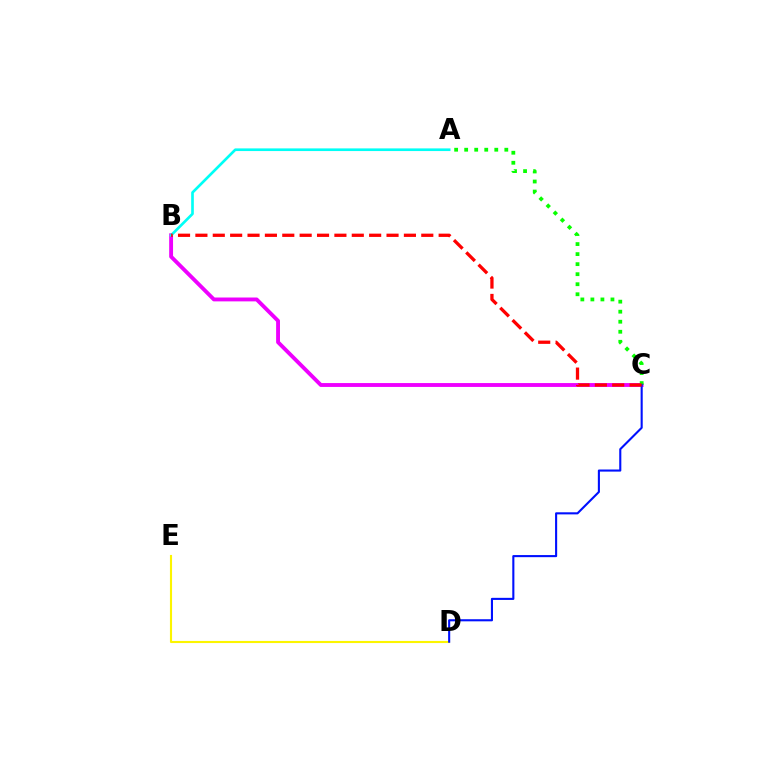{('B', 'C'): [{'color': '#ee00ff', 'line_style': 'solid', 'thickness': 2.78}, {'color': '#ff0000', 'line_style': 'dashed', 'thickness': 2.36}], ('A', 'C'): [{'color': '#08ff00', 'line_style': 'dotted', 'thickness': 2.73}], ('D', 'E'): [{'color': '#fcf500', 'line_style': 'solid', 'thickness': 1.52}], ('A', 'B'): [{'color': '#00fff6', 'line_style': 'solid', 'thickness': 1.92}], ('C', 'D'): [{'color': '#0010ff', 'line_style': 'solid', 'thickness': 1.51}]}